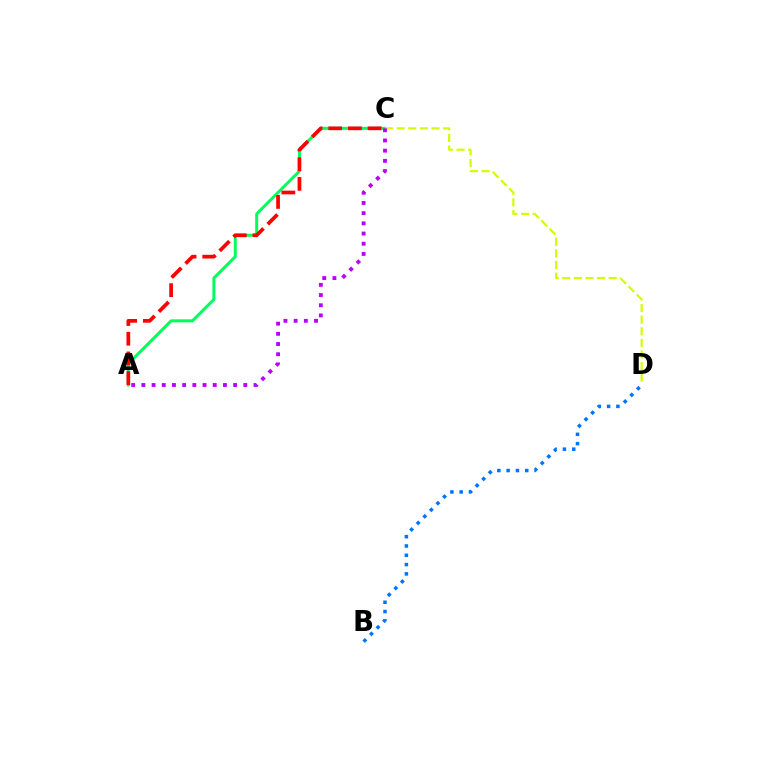{('B', 'D'): [{'color': '#0074ff', 'line_style': 'dotted', 'thickness': 2.53}], ('A', 'C'): [{'color': '#00ff5c', 'line_style': 'solid', 'thickness': 2.15}, {'color': '#ff0000', 'line_style': 'dashed', 'thickness': 2.68}, {'color': '#b900ff', 'line_style': 'dotted', 'thickness': 2.77}], ('C', 'D'): [{'color': '#d1ff00', 'line_style': 'dashed', 'thickness': 1.58}]}